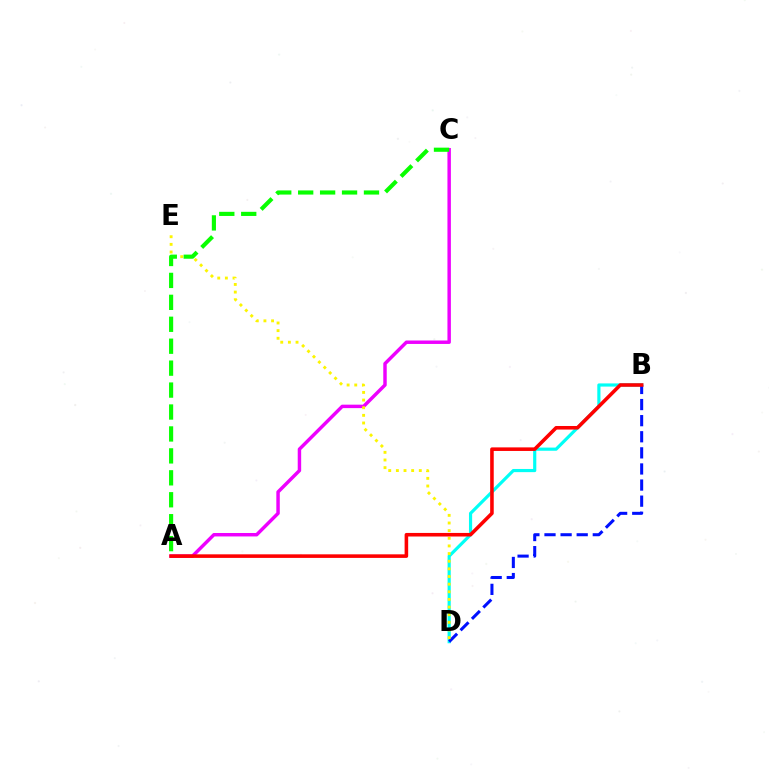{('B', 'D'): [{'color': '#00fff6', 'line_style': 'solid', 'thickness': 2.28}, {'color': '#0010ff', 'line_style': 'dashed', 'thickness': 2.19}], ('A', 'C'): [{'color': '#ee00ff', 'line_style': 'solid', 'thickness': 2.48}, {'color': '#08ff00', 'line_style': 'dashed', 'thickness': 2.98}], ('D', 'E'): [{'color': '#fcf500', 'line_style': 'dotted', 'thickness': 2.08}], ('A', 'B'): [{'color': '#ff0000', 'line_style': 'solid', 'thickness': 2.57}]}